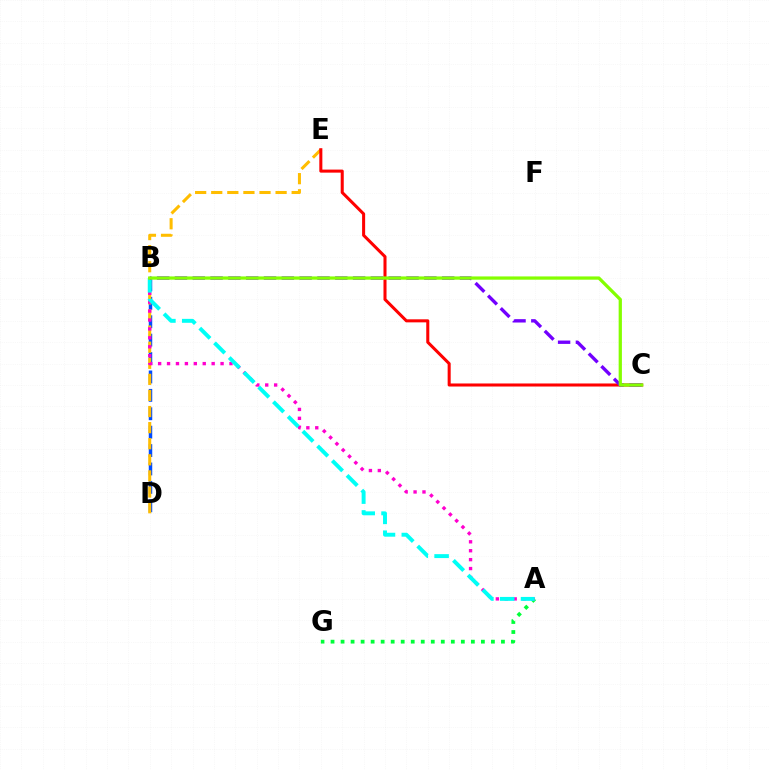{('B', 'D'): [{'color': '#004bff', 'line_style': 'dashed', 'thickness': 2.5}], ('D', 'E'): [{'color': '#ffbd00', 'line_style': 'dashed', 'thickness': 2.19}], ('C', 'E'): [{'color': '#ff0000', 'line_style': 'solid', 'thickness': 2.19}], ('A', 'G'): [{'color': '#00ff39', 'line_style': 'dotted', 'thickness': 2.72}], ('A', 'B'): [{'color': '#ff00cf', 'line_style': 'dotted', 'thickness': 2.42}, {'color': '#00fff6', 'line_style': 'dashed', 'thickness': 2.83}], ('B', 'C'): [{'color': '#7200ff', 'line_style': 'dashed', 'thickness': 2.42}, {'color': '#84ff00', 'line_style': 'solid', 'thickness': 2.35}]}